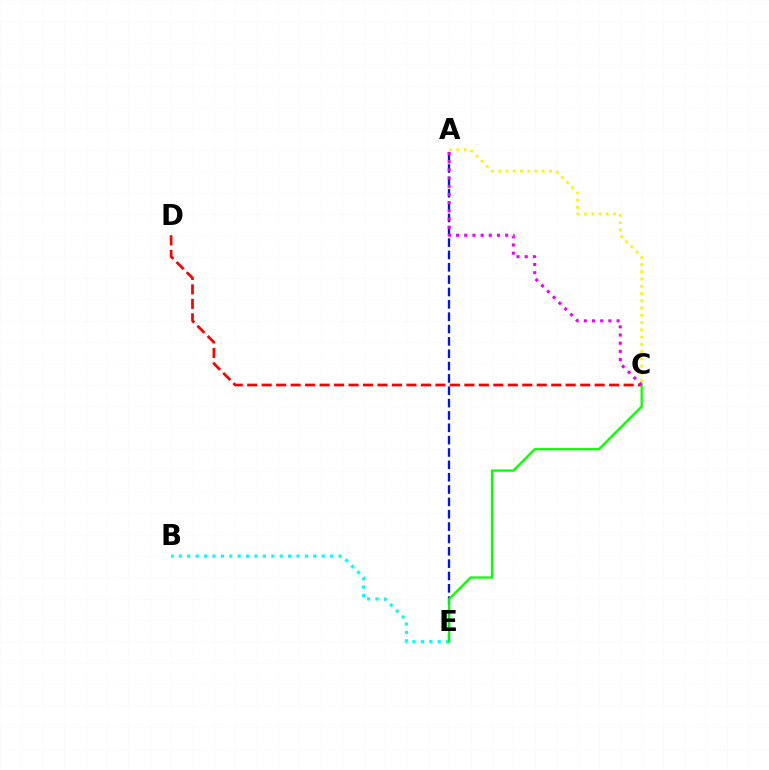{('A', 'E'): [{'color': '#0010ff', 'line_style': 'dashed', 'thickness': 1.68}], ('C', 'D'): [{'color': '#ff0000', 'line_style': 'dashed', 'thickness': 1.97}], ('A', 'C'): [{'color': '#fcf500', 'line_style': 'dotted', 'thickness': 1.97}, {'color': '#ee00ff', 'line_style': 'dotted', 'thickness': 2.22}], ('B', 'E'): [{'color': '#00fff6', 'line_style': 'dotted', 'thickness': 2.28}], ('C', 'E'): [{'color': '#08ff00', 'line_style': 'solid', 'thickness': 1.6}]}